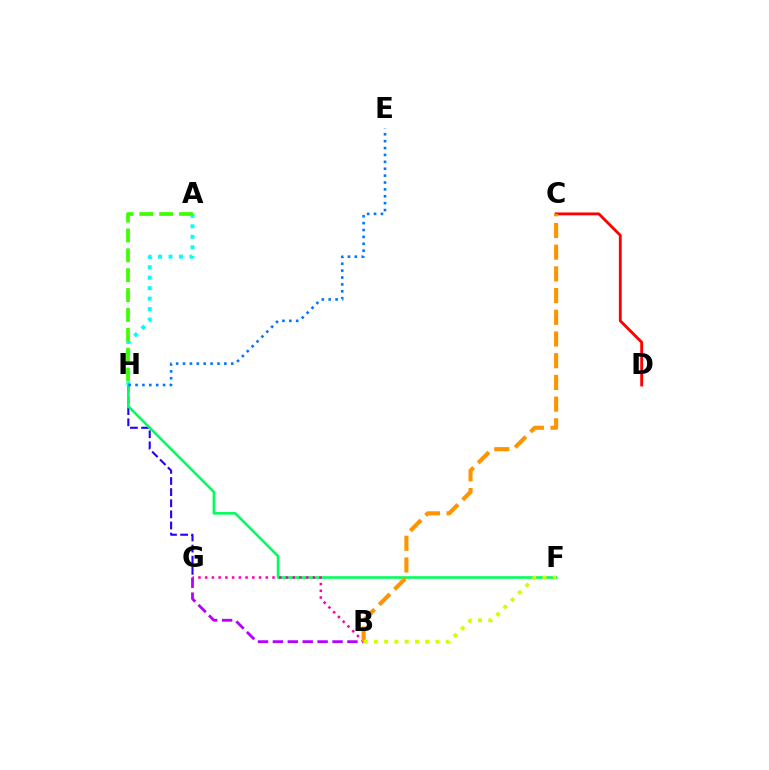{('G', 'H'): [{'color': '#2500ff', 'line_style': 'dashed', 'thickness': 1.51}], ('C', 'D'): [{'color': '#ff0000', 'line_style': 'solid', 'thickness': 2.05}], ('F', 'H'): [{'color': '#00ff5c', 'line_style': 'solid', 'thickness': 1.88}], ('B', 'G'): [{'color': '#ff00ac', 'line_style': 'dotted', 'thickness': 1.83}, {'color': '#b900ff', 'line_style': 'dashed', 'thickness': 2.03}], ('A', 'H'): [{'color': '#00fff6', 'line_style': 'dotted', 'thickness': 2.84}, {'color': '#3dff00', 'line_style': 'dashed', 'thickness': 2.7}], ('B', 'C'): [{'color': '#ff9400', 'line_style': 'dashed', 'thickness': 2.95}], ('B', 'F'): [{'color': '#d1ff00', 'line_style': 'dotted', 'thickness': 2.79}], ('E', 'H'): [{'color': '#0074ff', 'line_style': 'dotted', 'thickness': 1.87}]}